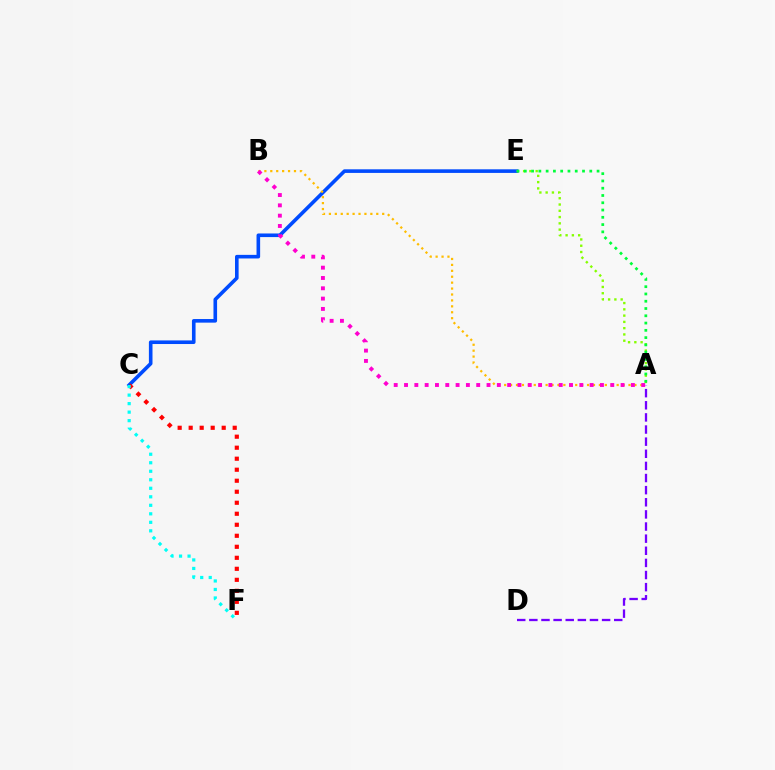{('C', 'E'): [{'color': '#004bff', 'line_style': 'solid', 'thickness': 2.6}], ('A', 'B'): [{'color': '#ffbd00', 'line_style': 'dotted', 'thickness': 1.61}, {'color': '#ff00cf', 'line_style': 'dotted', 'thickness': 2.8}], ('A', 'D'): [{'color': '#7200ff', 'line_style': 'dashed', 'thickness': 1.65}], ('C', 'F'): [{'color': '#ff0000', 'line_style': 'dotted', 'thickness': 2.99}, {'color': '#00fff6', 'line_style': 'dotted', 'thickness': 2.31}], ('A', 'E'): [{'color': '#84ff00', 'line_style': 'dotted', 'thickness': 1.7}, {'color': '#00ff39', 'line_style': 'dotted', 'thickness': 1.98}]}